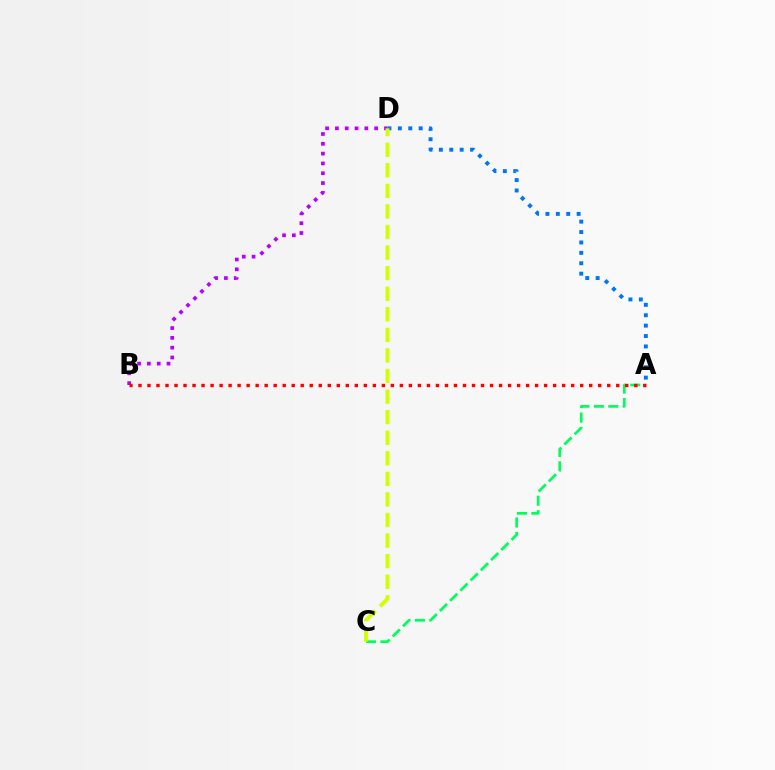{('A', 'C'): [{'color': '#00ff5c', 'line_style': 'dashed', 'thickness': 1.96}], ('B', 'D'): [{'color': '#b900ff', 'line_style': 'dotted', 'thickness': 2.67}], ('A', 'D'): [{'color': '#0074ff', 'line_style': 'dotted', 'thickness': 2.83}], ('A', 'B'): [{'color': '#ff0000', 'line_style': 'dotted', 'thickness': 2.45}], ('C', 'D'): [{'color': '#d1ff00', 'line_style': 'dashed', 'thickness': 2.79}]}